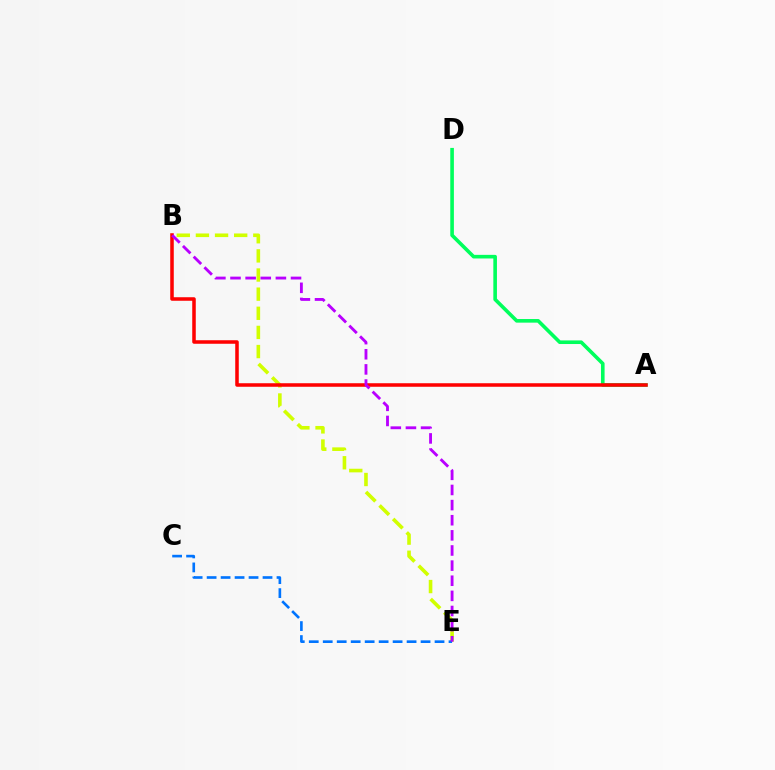{('A', 'D'): [{'color': '#00ff5c', 'line_style': 'solid', 'thickness': 2.6}], ('B', 'E'): [{'color': '#d1ff00', 'line_style': 'dashed', 'thickness': 2.6}, {'color': '#b900ff', 'line_style': 'dashed', 'thickness': 2.06}], ('A', 'B'): [{'color': '#ff0000', 'line_style': 'solid', 'thickness': 2.54}], ('C', 'E'): [{'color': '#0074ff', 'line_style': 'dashed', 'thickness': 1.9}]}